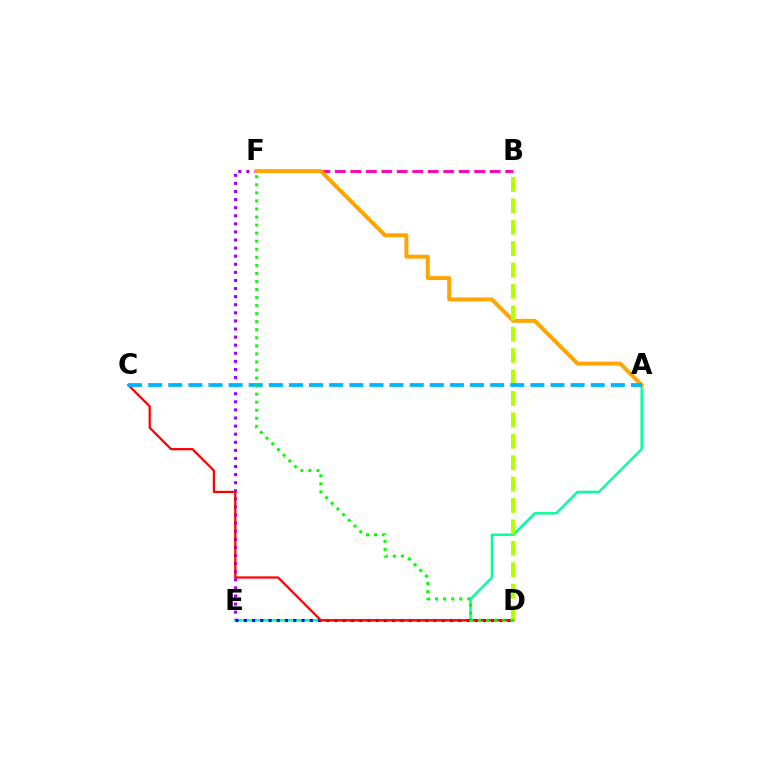{('E', 'F'): [{'color': '#9b00ff', 'line_style': 'dotted', 'thickness': 2.2}], ('B', 'F'): [{'color': '#ff00bd', 'line_style': 'dashed', 'thickness': 2.1}], ('A', 'E'): [{'color': '#00ff9d', 'line_style': 'solid', 'thickness': 1.77}], ('D', 'E'): [{'color': '#0010ff', 'line_style': 'dotted', 'thickness': 2.24}], ('C', 'D'): [{'color': '#ff0000', 'line_style': 'solid', 'thickness': 1.61}], ('A', 'F'): [{'color': '#ffa500', 'line_style': 'solid', 'thickness': 2.84}], ('B', 'D'): [{'color': '#b3ff00', 'line_style': 'dashed', 'thickness': 2.91}], ('A', 'C'): [{'color': '#00b5ff', 'line_style': 'dashed', 'thickness': 2.73}], ('D', 'F'): [{'color': '#08ff00', 'line_style': 'dotted', 'thickness': 2.19}]}